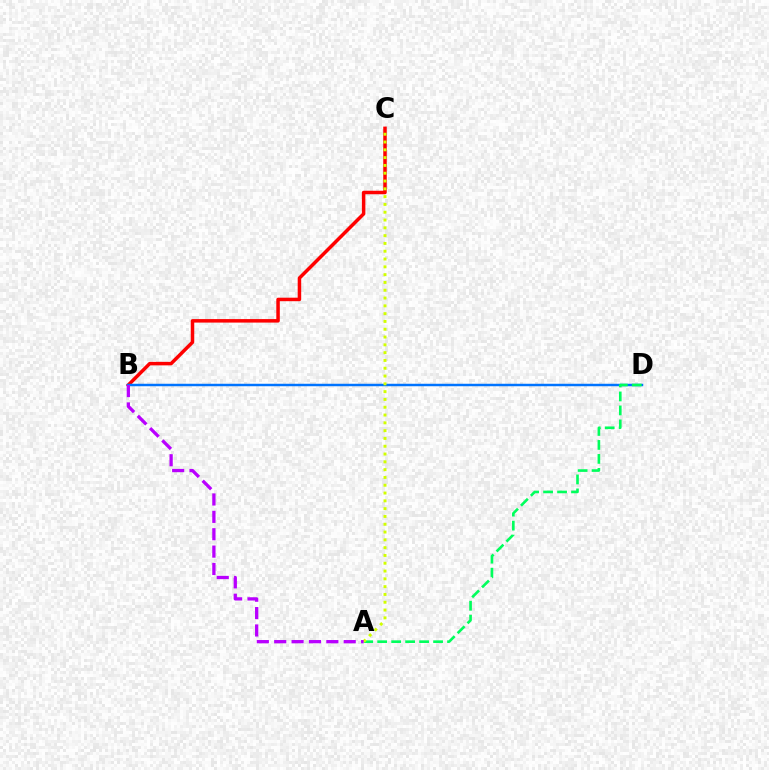{('B', 'C'): [{'color': '#ff0000', 'line_style': 'solid', 'thickness': 2.52}], ('B', 'D'): [{'color': '#0074ff', 'line_style': 'solid', 'thickness': 1.78}], ('A', 'D'): [{'color': '#00ff5c', 'line_style': 'dashed', 'thickness': 1.9}], ('A', 'C'): [{'color': '#d1ff00', 'line_style': 'dotted', 'thickness': 2.12}], ('A', 'B'): [{'color': '#b900ff', 'line_style': 'dashed', 'thickness': 2.36}]}